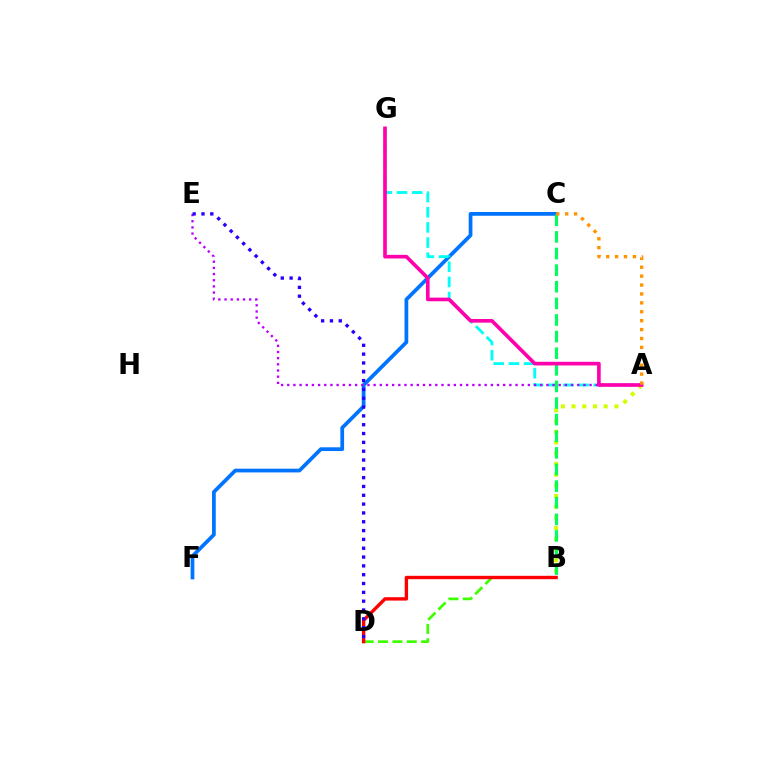{('C', 'F'): [{'color': '#0074ff', 'line_style': 'solid', 'thickness': 2.69}], ('B', 'D'): [{'color': '#3dff00', 'line_style': 'dashed', 'thickness': 1.95}, {'color': '#ff0000', 'line_style': 'solid', 'thickness': 2.43}], ('A', 'G'): [{'color': '#00fff6', 'line_style': 'dashed', 'thickness': 2.06}, {'color': '#ff00ac', 'line_style': 'solid', 'thickness': 2.62}], ('A', 'B'): [{'color': '#d1ff00', 'line_style': 'dotted', 'thickness': 2.91}], ('B', 'C'): [{'color': '#00ff5c', 'line_style': 'dashed', 'thickness': 2.26}], ('A', 'E'): [{'color': '#b900ff', 'line_style': 'dotted', 'thickness': 1.68}], ('D', 'E'): [{'color': '#2500ff', 'line_style': 'dotted', 'thickness': 2.4}], ('A', 'C'): [{'color': '#ff9400', 'line_style': 'dotted', 'thickness': 2.42}]}